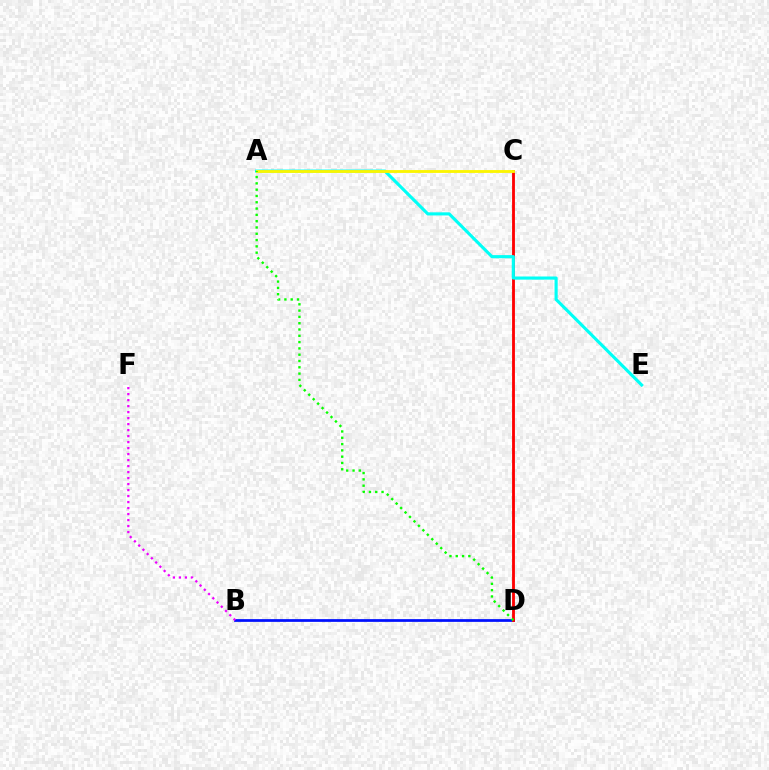{('B', 'D'): [{'color': '#0010ff', 'line_style': 'solid', 'thickness': 1.97}], ('C', 'D'): [{'color': '#ff0000', 'line_style': 'solid', 'thickness': 2.04}], ('A', 'E'): [{'color': '#00fff6', 'line_style': 'solid', 'thickness': 2.25}], ('B', 'F'): [{'color': '#ee00ff', 'line_style': 'dotted', 'thickness': 1.63}], ('A', 'C'): [{'color': '#fcf500', 'line_style': 'solid', 'thickness': 2.05}], ('A', 'D'): [{'color': '#08ff00', 'line_style': 'dotted', 'thickness': 1.71}]}